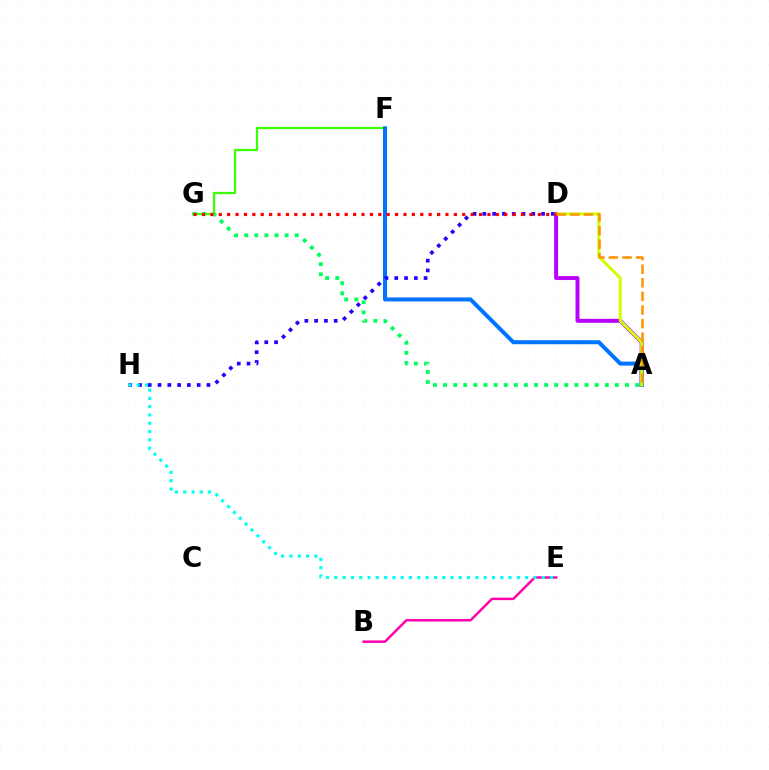{('A', 'G'): [{'color': '#00ff5c', 'line_style': 'dotted', 'thickness': 2.75}], ('F', 'G'): [{'color': '#3dff00', 'line_style': 'solid', 'thickness': 1.62}], ('A', 'D'): [{'color': '#b900ff', 'line_style': 'solid', 'thickness': 2.85}, {'color': '#d1ff00', 'line_style': 'solid', 'thickness': 2.16}, {'color': '#ff9400', 'line_style': 'dashed', 'thickness': 1.85}], ('A', 'F'): [{'color': '#0074ff', 'line_style': 'solid', 'thickness': 2.88}], ('D', 'H'): [{'color': '#2500ff', 'line_style': 'dotted', 'thickness': 2.66}], ('B', 'E'): [{'color': '#ff00ac', 'line_style': 'solid', 'thickness': 1.78}], ('E', 'H'): [{'color': '#00fff6', 'line_style': 'dotted', 'thickness': 2.25}], ('D', 'G'): [{'color': '#ff0000', 'line_style': 'dotted', 'thickness': 2.28}]}